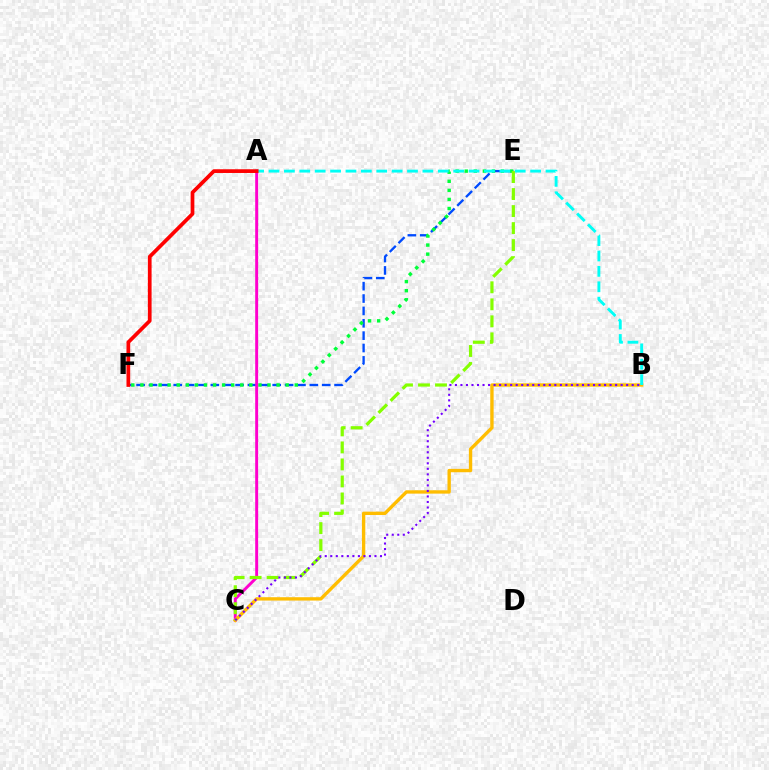{('E', 'F'): [{'color': '#004bff', 'line_style': 'dashed', 'thickness': 1.68}, {'color': '#00ff39', 'line_style': 'dotted', 'thickness': 2.47}], ('A', 'C'): [{'color': '#ff00cf', 'line_style': 'solid', 'thickness': 2.12}], ('B', 'C'): [{'color': '#ffbd00', 'line_style': 'solid', 'thickness': 2.42}, {'color': '#7200ff', 'line_style': 'dotted', 'thickness': 1.5}], ('A', 'B'): [{'color': '#00fff6', 'line_style': 'dashed', 'thickness': 2.09}], ('C', 'E'): [{'color': '#84ff00', 'line_style': 'dashed', 'thickness': 2.31}], ('A', 'F'): [{'color': '#ff0000', 'line_style': 'solid', 'thickness': 2.68}]}